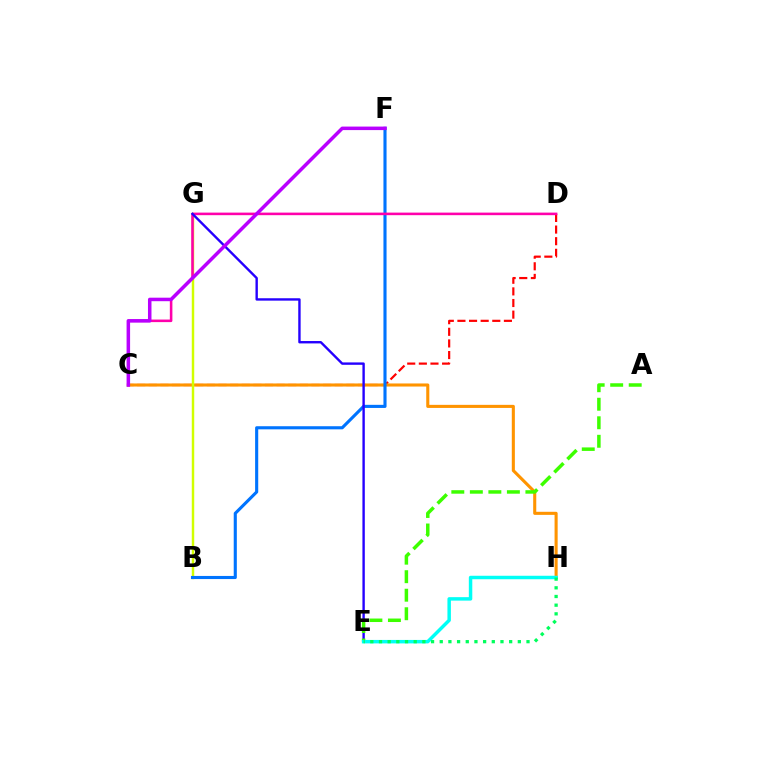{('C', 'D'): [{'color': '#ff0000', 'line_style': 'dashed', 'thickness': 1.58}, {'color': '#ff00ac', 'line_style': 'solid', 'thickness': 1.85}], ('C', 'H'): [{'color': '#ff9400', 'line_style': 'solid', 'thickness': 2.22}], ('B', 'G'): [{'color': '#d1ff00', 'line_style': 'solid', 'thickness': 1.77}], ('B', 'F'): [{'color': '#0074ff', 'line_style': 'solid', 'thickness': 2.24}], ('E', 'G'): [{'color': '#2500ff', 'line_style': 'solid', 'thickness': 1.72}], ('A', 'E'): [{'color': '#3dff00', 'line_style': 'dashed', 'thickness': 2.52}], ('E', 'H'): [{'color': '#00fff6', 'line_style': 'solid', 'thickness': 2.49}, {'color': '#00ff5c', 'line_style': 'dotted', 'thickness': 2.36}], ('C', 'F'): [{'color': '#b900ff', 'line_style': 'solid', 'thickness': 2.53}]}